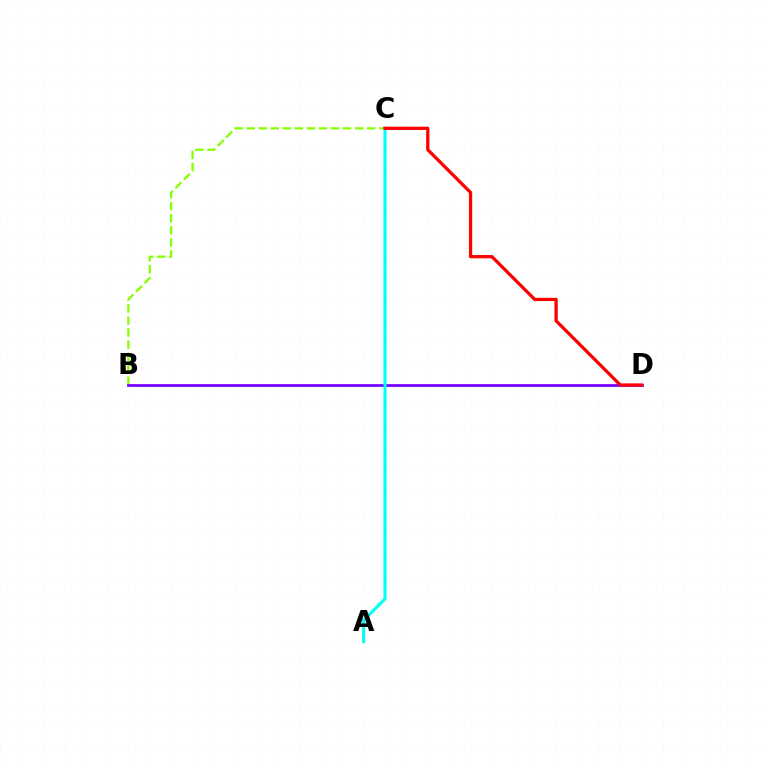{('B', 'C'): [{'color': '#84ff00', 'line_style': 'dashed', 'thickness': 1.64}], ('B', 'D'): [{'color': '#7200ff', 'line_style': 'solid', 'thickness': 1.97}], ('A', 'C'): [{'color': '#00fff6', 'line_style': 'solid', 'thickness': 2.24}], ('C', 'D'): [{'color': '#ff0000', 'line_style': 'solid', 'thickness': 2.34}]}